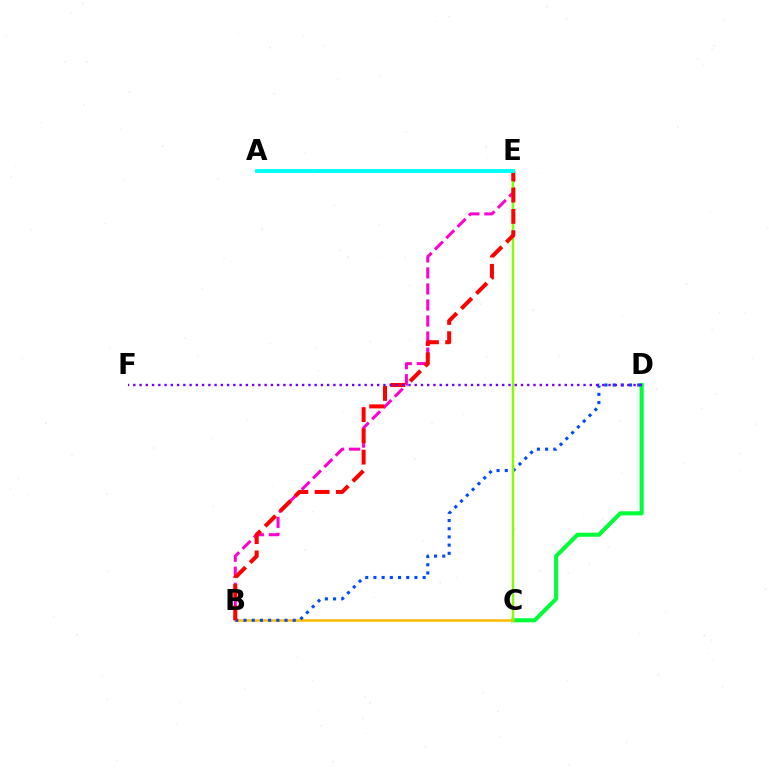{('C', 'D'): [{'color': '#00ff39', 'line_style': 'solid', 'thickness': 2.94}], ('B', 'C'): [{'color': '#ffbd00', 'line_style': 'solid', 'thickness': 1.86}], ('B', 'D'): [{'color': '#004bff', 'line_style': 'dotted', 'thickness': 2.23}], ('B', 'E'): [{'color': '#ff00cf', 'line_style': 'dashed', 'thickness': 2.18}, {'color': '#ff0000', 'line_style': 'dashed', 'thickness': 2.89}], ('C', 'E'): [{'color': '#84ff00', 'line_style': 'solid', 'thickness': 1.77}], ('A', 'E'): [{'color': '#00fff6', 'line_style': 'solid', 'thickness': 2.8}], ('D', 'F'): [{'color': '#7200ff', 'line_style': 'dotted', 'thickness': 1.7}]}